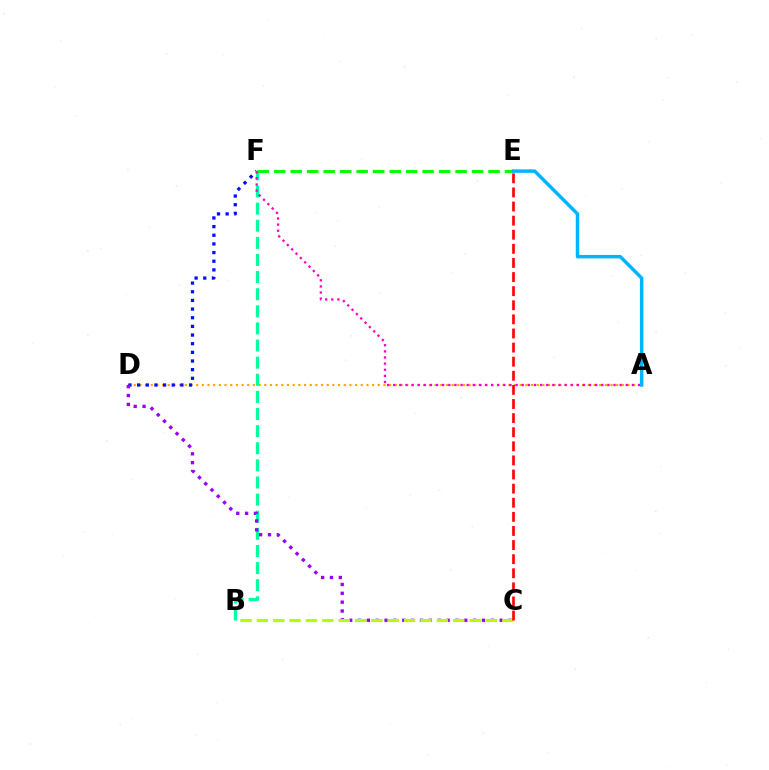{('A', 'D'): [{'color': '#ffa500', 'line_style': 'dotted', 'thickness': 1.54}], ('B', 'F'): [{'color': '#00ff9d', 'line_style': 'dashed', 'thickness': 2.33}], ('D', 'F'): [{'color': '#0010ff', 'line_style': 'dotted', 'thickness': 2.35}], ('E', 'F'): [{'color': '#08ff00', 'line_style': 'dashed', 'thickness': 2.24}], ('A', 'F'): [{'color': '#ff00bd', 'line_style': 'dotted', 'thickness': 1.66}], ('C', 'D'): [{'color': '#9b00ff', 'line_style': 'dotted', 'thickness': 2.41}], ('B', 'C'): [{'color': '#b3ff00', 'line_style': 'dashed', 'thickness': 2.22}], ('A', 'E'): [{'color': '#00b5ff', 'line_style': 'solid', 'thickness': 2.49}], ('C', 'E'): [{'color': '#ff0000', 'line_style': 'dashed', 'thickness': 1.92}]}